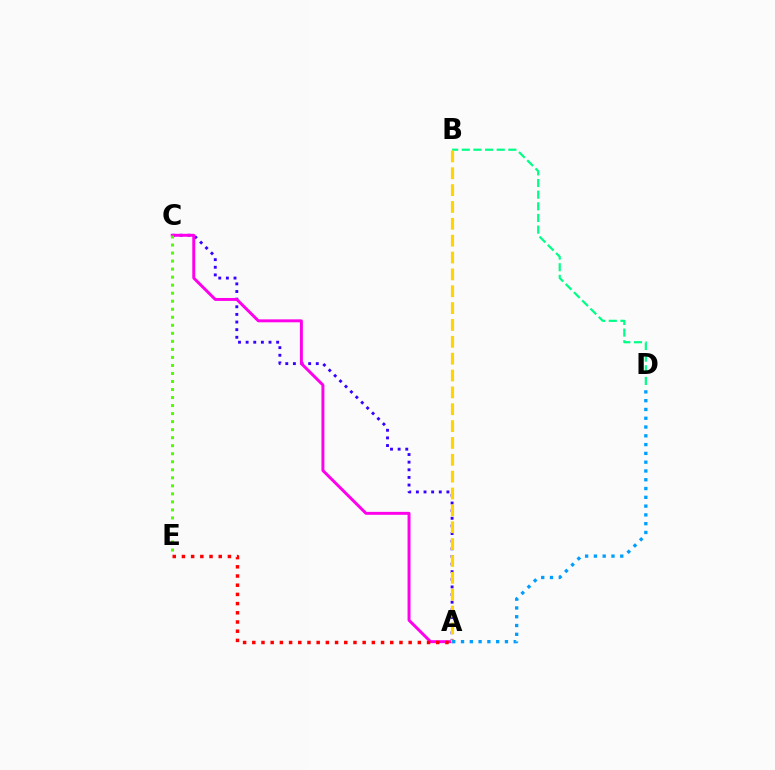{('A', 'C'): [{'color': '#3700ff', 'line_style': 'dotted', 'thickness': 2.07}, {'color': '#ff00ed', 'line_style': 'solid', 'thickness': 2.12}], ('B', 'D'): [{'color': '#00ff86', 'line_style': 'dashed', 'thickness': 1.58}], ('A', 'B'): [{'color': '#ffd500', 'line_style': 'dashed', 'thickness': 2.29}], ('A', 'E'): [{'color': '#ff0000', 'line_style': 'dotted', 'thickness': 2.5}], ('A', 'D'): [{'color': '#009eff', 'line_style': 'dotted', 'thickness': 2.39}], ('C', 'E'): [{'color': '#4fff00', 'line_style': 'dotted', 'thickness': 2.18}]}